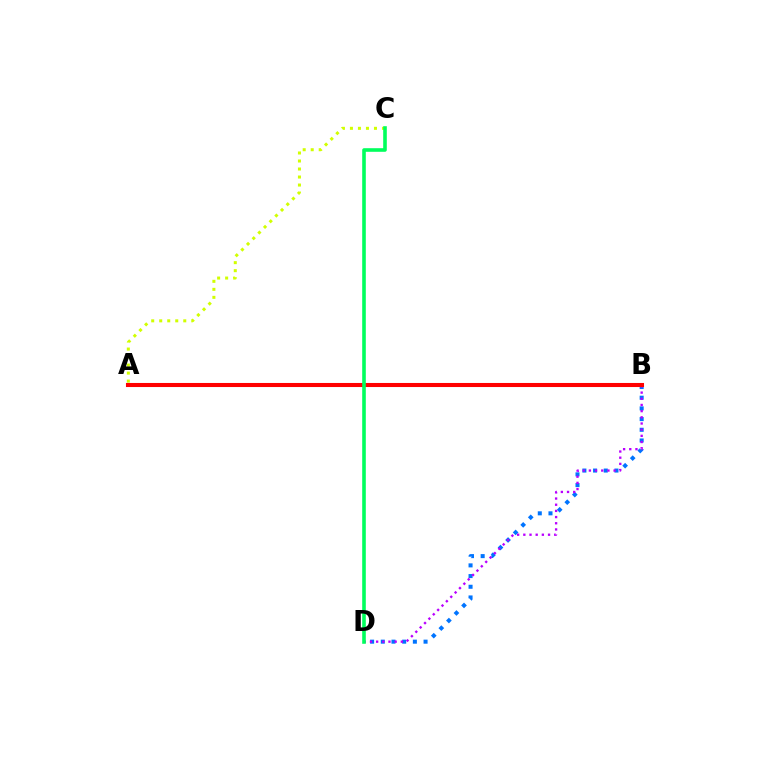{('B', 'D'): [{'color': '#0074ff', 'line_style': 'dotted', 'thickness': 2.9}, {'color': '#b900ff', 'line_style': 'dotted', 'thickness': 1.68}], ('A', 'C'): [{'color': '#d1ff00', 'line_style': 'dotted', 'thickness': 2.18}], ('A', 'B'): [{'color': '#ff0000', 'line_style': 'solid', 'thickness': 2.93}], ('C', 'D'): [{'color': '#00ff5c', 'line_style': 'solid', 'thickness': 2.59}]}